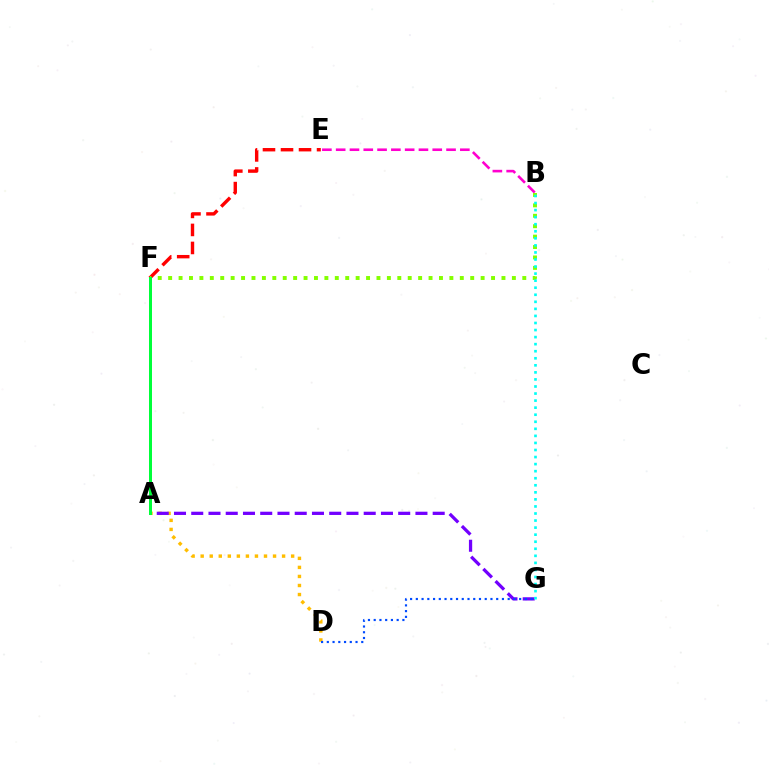{('B', 'E'): [{'color': '#ff00cf', 'line_style': 'dashed', 'thickness': 1.87}], ('E', 'F'): [{'color': '#ff0000', 'line_style': 'dashed', 'thickness': 2.45}], ('A', 'D'): [{'color': '#ffbd00', 'line_style': 'dotted', 'thickness': 2.46}], ('B', 'F'): [{'color': '#84ff00', 'line_style': 'dotted', 'thickness': 2.83}], ('A', 'G'): [{'color': '#7200ff', 'line_style': 'dashed', 'thickness': 2.34}], ('B', 'G'): [{'color': '#00fff6', 'line_style': 'dotted', 'thickness': 1.92}], ('D', 'G'): [{'color': '#004bff', 'line_style': 'dotted', 'thickness': 1.56}], ('A', 'F'): [{'color': '#00ff39', 'line_style': 'solid', 'thickness': 2.16}]}